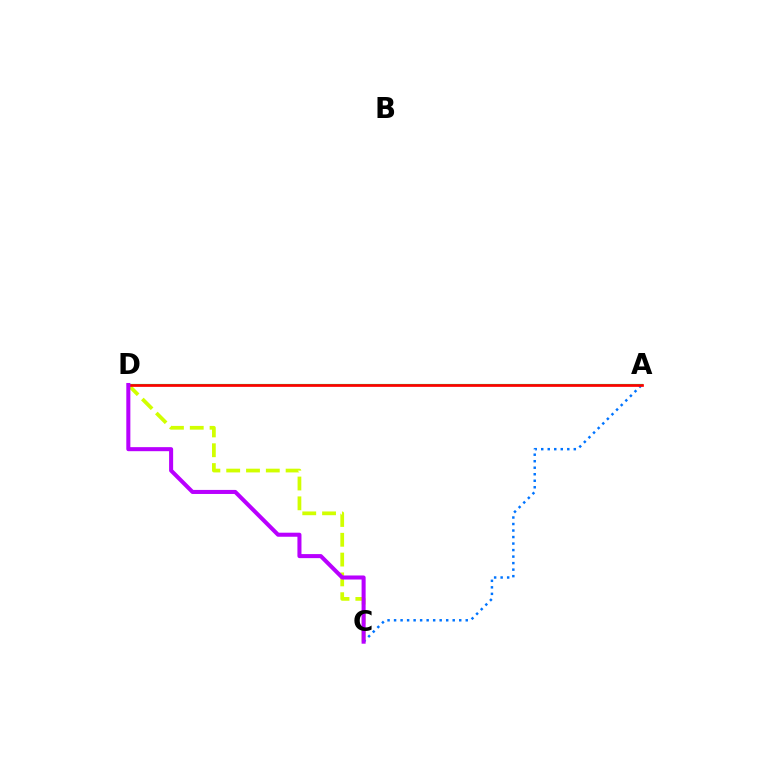{('C', 'D'): [{'color': '#d1ff00', 'line_style': 'dashed', 'thickness': 2.69}, {'color': '#b900ff', 'line_style': 'solid', 'thickness': 2.91}], ('A', 'C'): [{'color': '#0074ff', 'line_style': 'dotted', 'thickness': 1.77}], ('A', 'D'): [{'color': '#00ff5c', 'line_style': 'solid', 'thickness': 1.57}, {'color': '#ff0000', 'line_style': 'solid', 'thickness': 1.95}]}